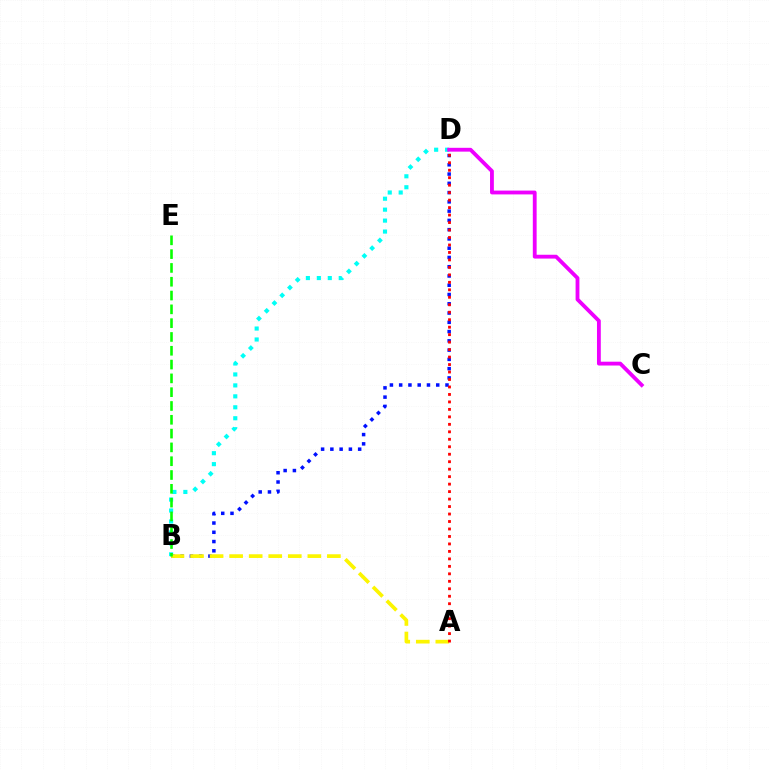{('B', 'D'): [{'color': '#0010ff', 'line_style': 'dotted', 'thickness': 2.52}, {'color': '#00fff6', 'line_style': 'dotted', 'thickness': 2.98}], ('C', 'D'): [{'color': '#ee00ff', 'line_style': 'solid', 'thickness': 2.75}], ('A', 'B'): [{'color': '#fcf500', 'line_style': 'dashed', 'thickness': 2.66}], ('B', 'E'): [{'color': '#08ff00', 'line_style': 'dashed', 'thickness': 1.88}], ('A', 'D'): [{'color': '#ff0000', 'line_style': 'dotted', 'thickness': 2.03}]}